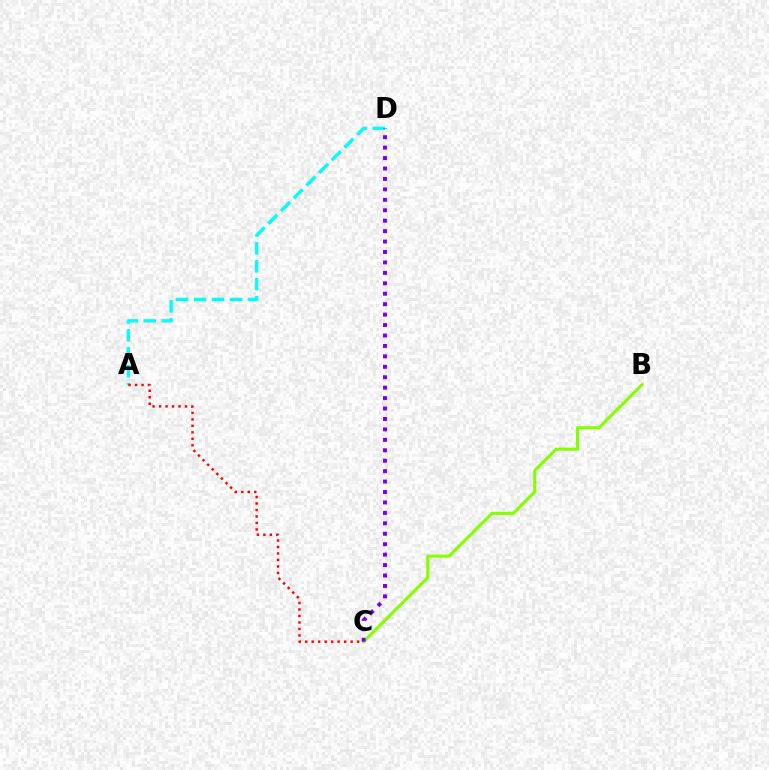{('A', 'D'): [{'color': '#00fff6', 'line_style': 'dashed', 'thickness': 2.44}], ('A', 'C'): [{'color': '#ff0000', 'line_style': 'dotted', 'thickness': 1.76}], ('B', 'C'): [{'color': '#84ff00', 'line_style': 'solid', 'thickness': 2.25}], ('C', 'D'): [{'color': '#7200ff', 'line_style': 'dotted', 'thickness': 2.84}]}